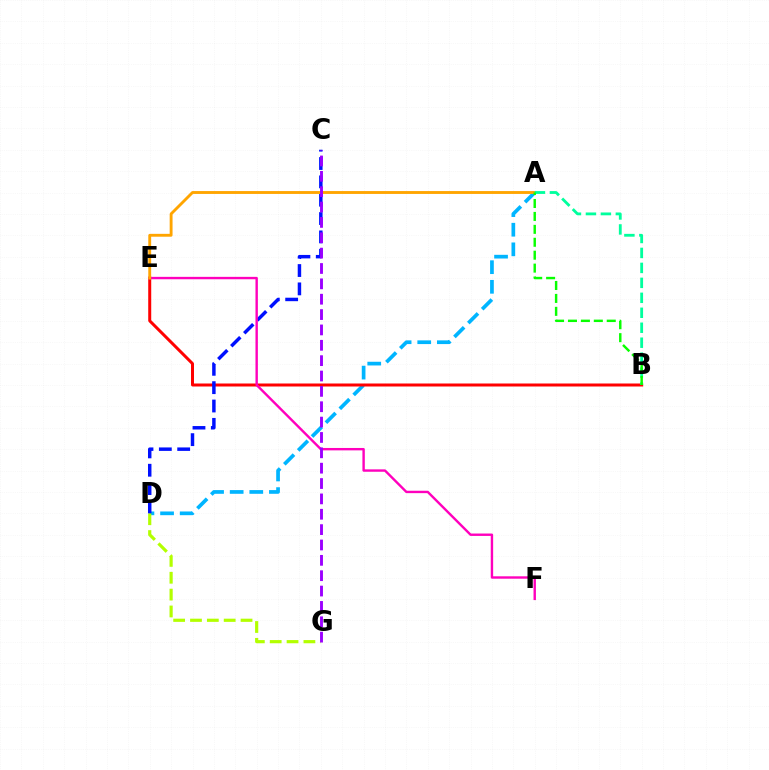{('A', 'D'): [{'color': '#00b5ff', 'line_style': 'dashed', 'thickness': 2.66}], ('B', 'E'): [{'color': '#ff0000', 'line_style': 'solid', 'thickness': 2.16}], ('D', 'G'): [{'color': '#b3ff00', 'line_style': 'dashed', 'thickness': 2.29}], ('C', 'D'): [{'color': '#0010ff', 'line_style': 'dashed', 'thickness': 2.49}], ('E', 'F'): [{'color': '#ff00bd', 'line_style': 'solid', 'thickness': 1.73}], ('A', 'E'): [{'color': '#ffa500', 'line_style': 'solid', 'thickness': 2.07}], ('A', 'B'): [{'color': '#00ff9d', 'line_style': 'dashed', 'thickness': 2.03}, {'color': '#08ff00', 'line_style': 'dashed', 'thickness': 1.76}], ('C', 'G'): [{'color': '#9b00ff', 'line_style': 'dashed', 'thickness': 2.09}]}